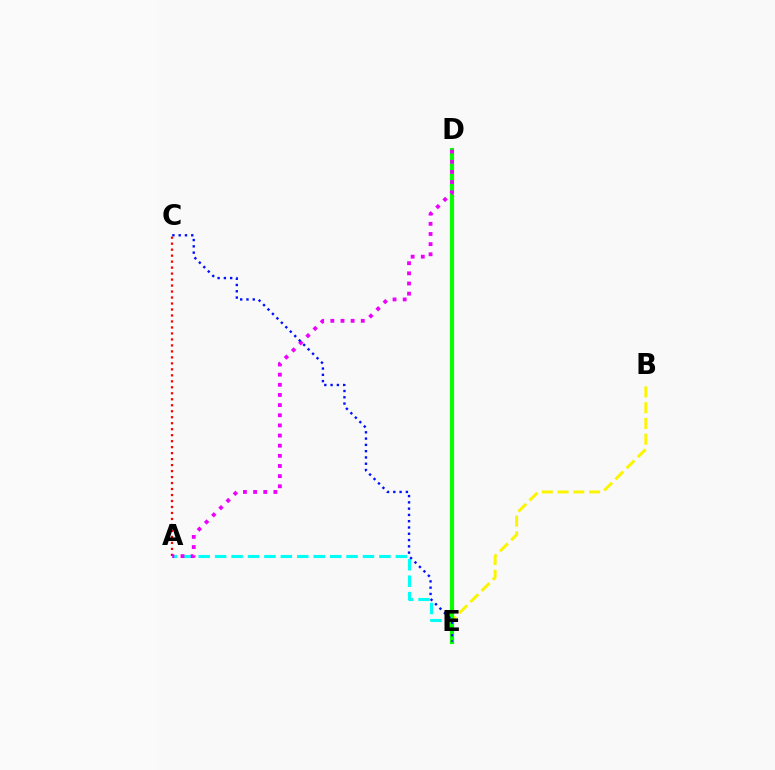{('A', 'E'): [{'color': '#00fff6', 'line_style': 'dashed', 'thickness': 2.23}], ('A', 'C'): [{'color': '#ff0000', 'line_style': 'dotted', 'thickness': 1.63}], ('B', 'E'): [{'color': '#fcf500', 'line_style': 'dashed', 'thickness': 2.14}], ('D', 'E'): [{'color': '#08ff00', 'line_style': 'solid', 'thickness': 2.98}], ('A', 'D'): [{'color': '#ee00ff', 'line_style': 'dotted', 'thickness': 2.76}], ('C', 'E'): [{'color': '#0010ff', 'line_style': 'dotted', 'thickness': 1.71}]}